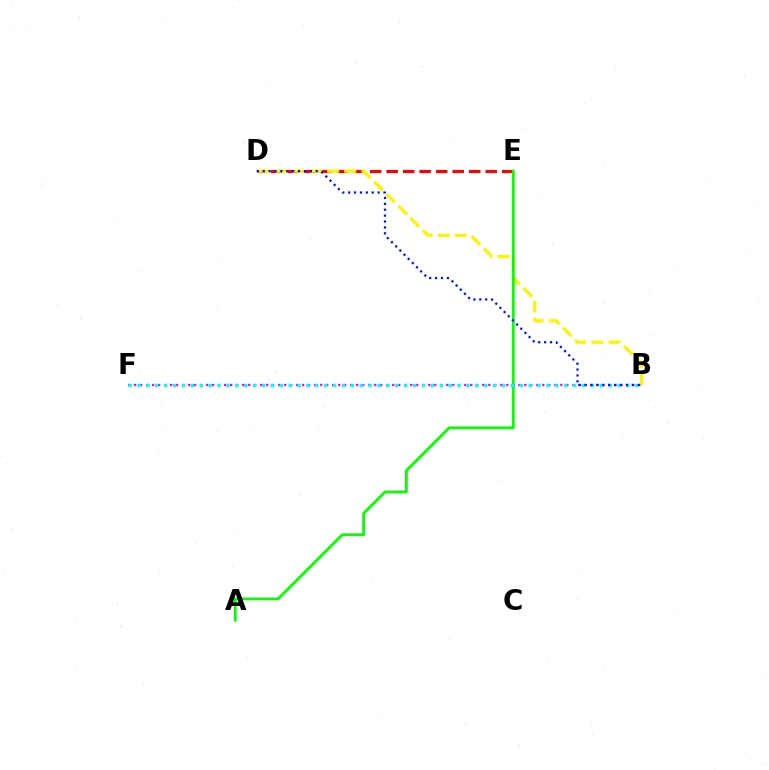{('D', 'E'): [{'color': '#ff0000', 'line_style': 'dashed', 'thickness': 2.24}], ('B', 'D'): [{'color': '#fcf500', 'line_style': 'dashed', 'thickness': 2.33}, {'color': '#0010ff', 'line_style': 'dotted', 'thickness': 1.6}], ('A', 'E'): [{'color': '#08ff00', 'line_style': 'solid', 'thickness': 2.0}], ('B', 'F'): [{'color': '#ee00ff', 'line_style': 'dotted', 'thickness': 1.63}, {'color': '#00fff6', 'line_style': 'dotted', 'thickness': 2.41}]}